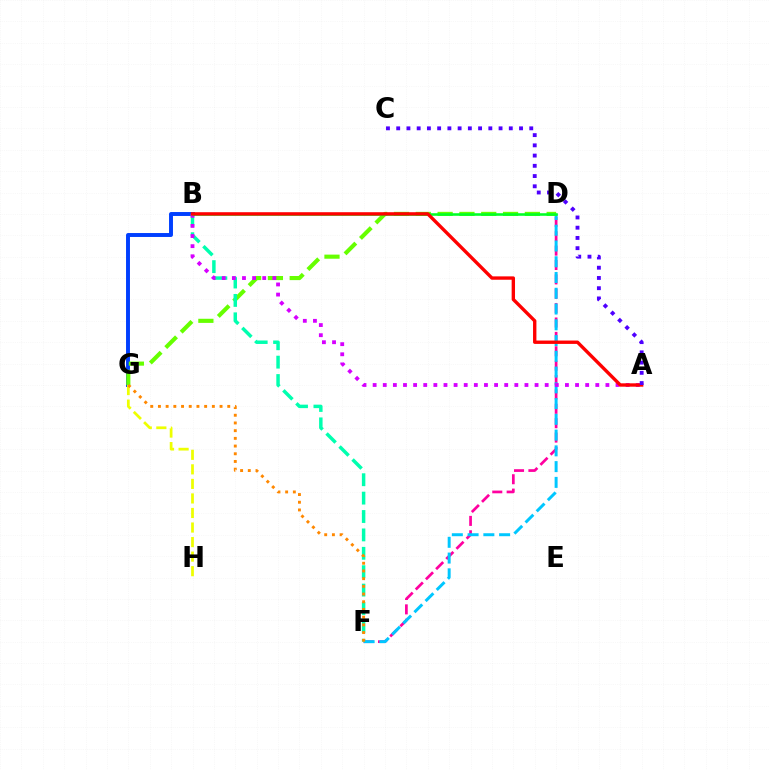{('D', 'F'): [{'color': '#ff00a0', 'line_style': 'dashed', 'thickness': 1.95}, {'color': '#00c7ff', 'line_style': 'dashed', 'thickness': 2.14}], ('B', 'G'): [{'color': '#003fff', 'line_style': 'solid', 'thickness': 2.83}], ('D', 'G'): [{'color': '#66ff00', 'line_style': 'dashed', 'thickness': 2.96}], ('B', 'F'): [{'color': '#00ffaf', 'line_style': 'dashed', 'thickness': 2.5}], ('A', 'B'): [{'color': '#d600ff', 'line_style': 'dotted', 'thickness': 2.75}, {'color': '#ff0000', 'line_style': 'solid', 'thickness': 2.42}], ('G', 'H'): [{'color': '#eeff00', 'line_style': 'dashed', 'thickness': 1.98}], ('B', 'D'): [{'color': '#00ff27', 'line_style': 'solid', 'thickness': 1.86}], ('F', 'G'): [{'color': '#ff8800', 'line_style': 'dotted', 'thickness': 2.09}], ('A', 'C'): [{'color': '#4f00ff', 'line_style': 'dotted', 'thickness': 2.78}]}